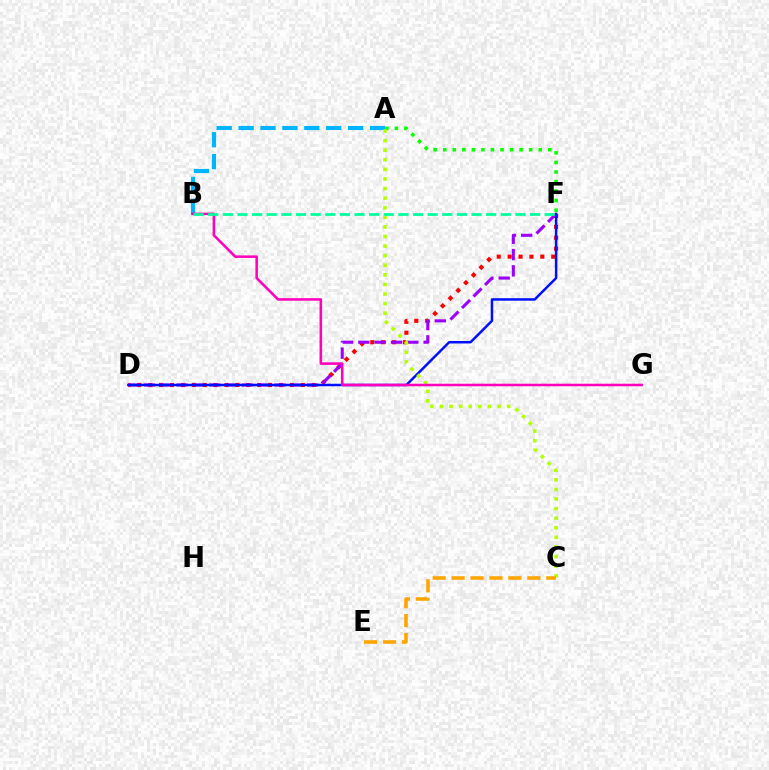{('D', 'F'): [{'color': '#ff0000', 'line_style': 'dotted', 'thickness': 2.96}, {'color': '#9b00ff', 'line_style': 'dashed', 'thickness': 2.22}, {'color': '#0010ff', 'line_style': 'solid', 'thickness': 1.79}], ('A', 'B'): [{'color': '#00b5ff', 'line_style': 'dashed', 'thickness': 2.98}], ('A', 'F'): [{'color': '#08ff00', 'line_style': 'dotted', 'thickness': 2.59}], ('A', 'C'): [{'color': '#b3ff00', 'line_style': 'dotted', 'thickness': 2.6}], ('B', 'G'): [{'color': '#ff00bd', 'line_style': 'solid', 'thickness': 1.84}], ('C', 'E'): [{'color': '#ffa500', 'line_style': 'dashed', 'thickness': 2.57}], ('B', 'F'): [{'color': '#00ff9d', 'line_style': 'dashed', 'thickness': 1.99}]}